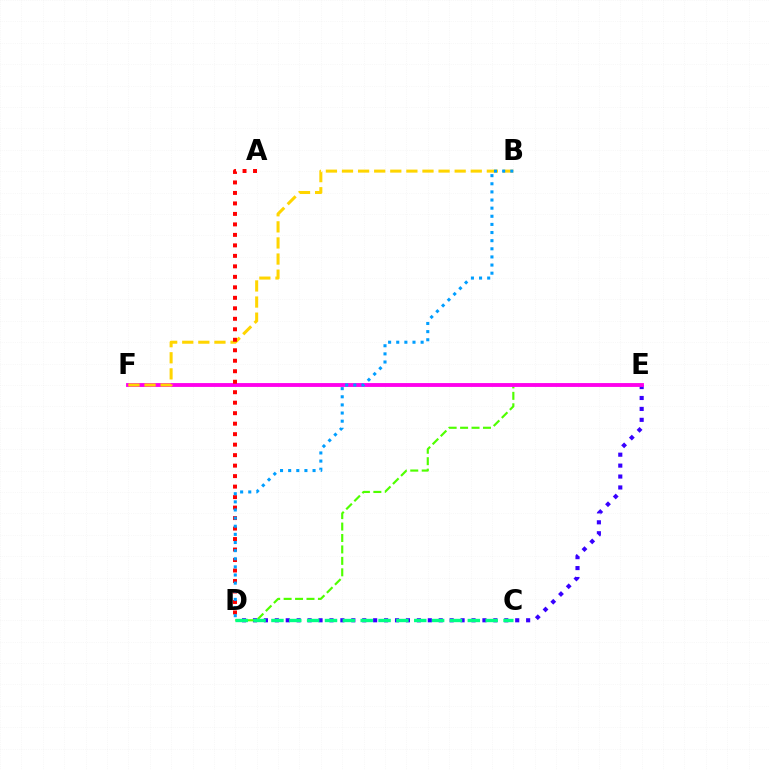{('D', 'E'): [{'color': '#3700ff', 'line_style': 'dotted', 'thickness': 2.97}, {'color': '#4fff00', 'line_style': 'dashed', 'thickness': 1.55}], ('E', 'F'): [{'color': '#ff00ed', 'line_style': 'solid', 'thickness': 2.78}], ('C', 'D'): [{'color': '#00ff86', 'line_style': 'dashed', 'thickness': 2.43}], ('B', 'F'): [{'color': '#ffd500', 'line_style': 'dashed', 'thickness': 2.19}], ('A', 'D'): [{'color': '#ff0000', 'line_style': 'dotted', 'thickness': 2.85}], ('B', 'D'): [{'color': '#009eff', 'line_style': 'dotted', 'thickness': 2.21}]}